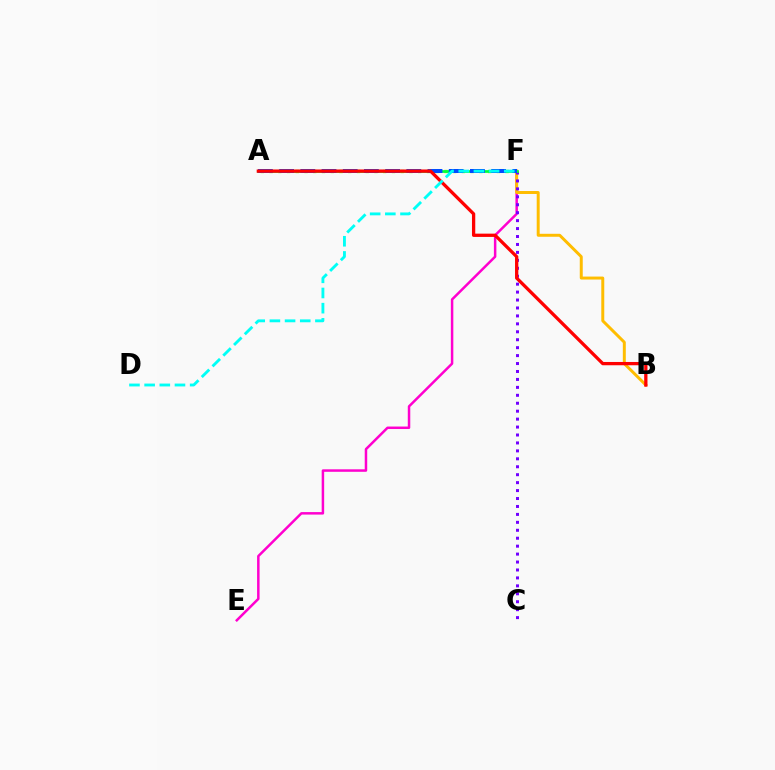{('E', 'F'): [{'color': '#ff00cf', 'line_style': 'solid', 'thickness': 1.79}], ('B', 'F'): [{'color': '#ffbd00', 'line_style': 'solid', 'thickness': 2.14}], ('A', 'F'): [{'color': '#84ff00', 'line_style': 'dotted', 'thickness': 2.38}, {'color': '#00ff39', 'line_style': 'solid', 'thickness': 1.95}, {'color': '#004bff', 'line_style': 'dashed', 'thickness': 2.88}], ('C', 'F'): [{'color': '#7200ff', 'line_style': 'dotted', 'thickness': 2.16}], ('A', 'B'): [{'color': '#ff0000', 'line_style': 'solid', 'thickness': 2.36}], ('D', 'F'): [{'color': '#00fff6', 'line_style': 'dashed', 'thickness': 2.06}]}